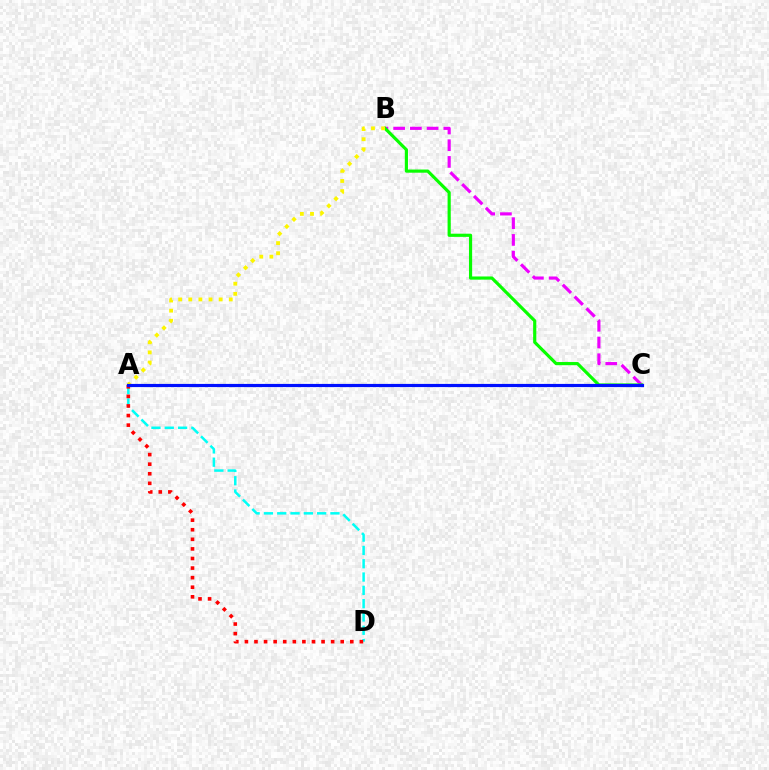{('B', 'C'): [{'color': '#ee00ff', 'line_style': 'dashed', 'thickness': 2.27}, {'color': '#08ff00', 'line_style': 'solid', 'thickness': 2.28}], ('A', 'B'): [{'color': '#fcf500', 'line_style': 'dotted', 'thickness': 2.75}], ('A', 'D'): [{'color': '#00fff6', 'line_style': 'dashed', 'thickness': 1.81}, {'color': '#ff0000', 'line_style': 'dotted', 'thickness': 2.6}], ('A', 'C'): [{'color': '#0010ff', 'line_style': 'solid', 'thickness': 2.29}]}